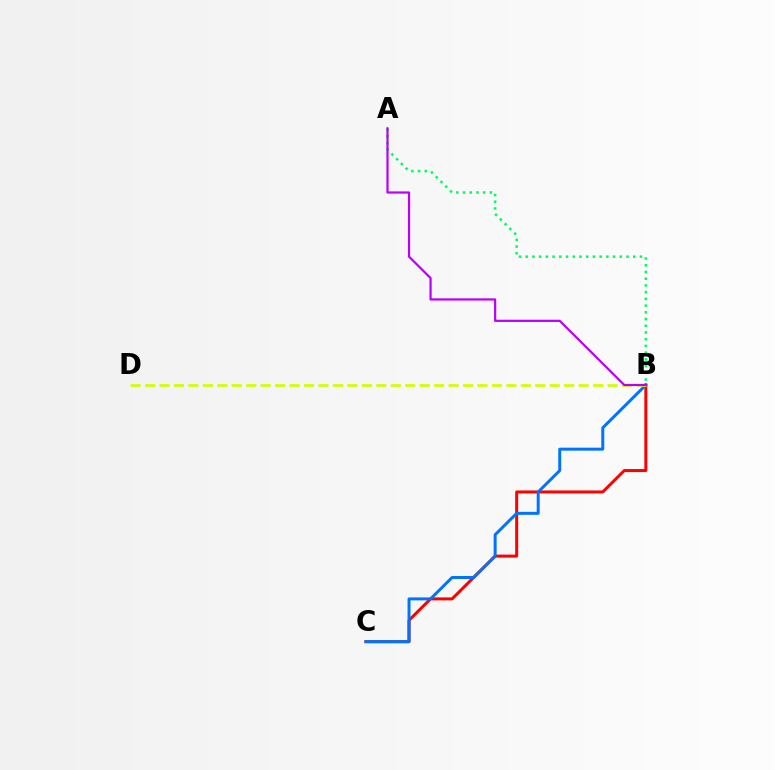{('B', 'C'): [{'color': '#ff0000', 'line_style': 'solid', 'thickness': 2.15}, {'color': '#0074ff', 'line_style': 'solid', 'thickness': 2.14}], ('A', 'B'): [{'color': '#00ff5c', 'line_style': 'dotted', 'thickness': 1.83}, {'color': '#b900ff', 'line_style': 'solid', 'thickness': 1.59}], ('B', 'D'): [{'color': '#d1ff00', 'line_style': 'dashed', 'thickness': 1.96}]}